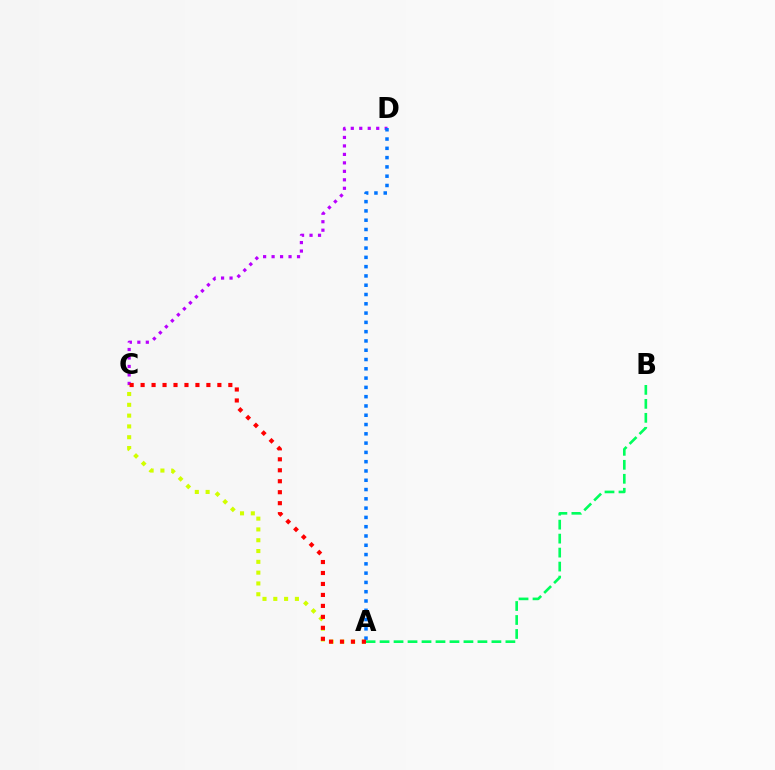{('A', 'C'): [{'color': '#d1ff00', 'line_style': 'dotted', 'thickness': 2.94}, {'color': '#ff0000', 'line_style': 'dotted', 'thickness': 2.98}], ('A', 'B'): [{'color': '#00ff5c', 'line_style': 'dashed', 'thickness': 1.9}], ('C', 'D'): [{'color': '#b900ff', 'line_style': 'dotted', 'thickness': 2.3}], ('A', 'D'): [{'color': '#0074ff', 'line_style': 'dotted', 'thickness': 2.52}]}